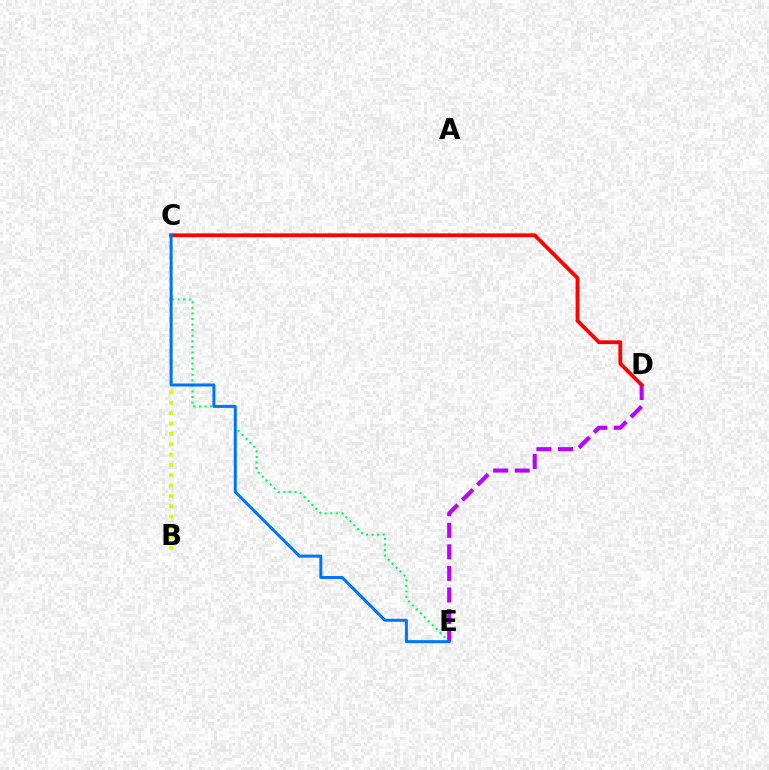{('B', 'C'): [{'color': '#d1ff00', 'line_style': 'dotted', 'thickness': 2.81}], ('C', 'E'): [{'color': '#00ff5c', 'line_style': 'dotted', 'thickness': 1.51}, {'color': '#0074ff', 'line_style': 'solid', 'thickness': 2.16}], ('D', 'E'): [{'color': '#b900ff', 'line_style': 'dashed', 'thickness': 2.93}], ('C', 'D'): [{'color': '#ff0000', 'line_style': 'solid', 'thickness': 2.73}]}